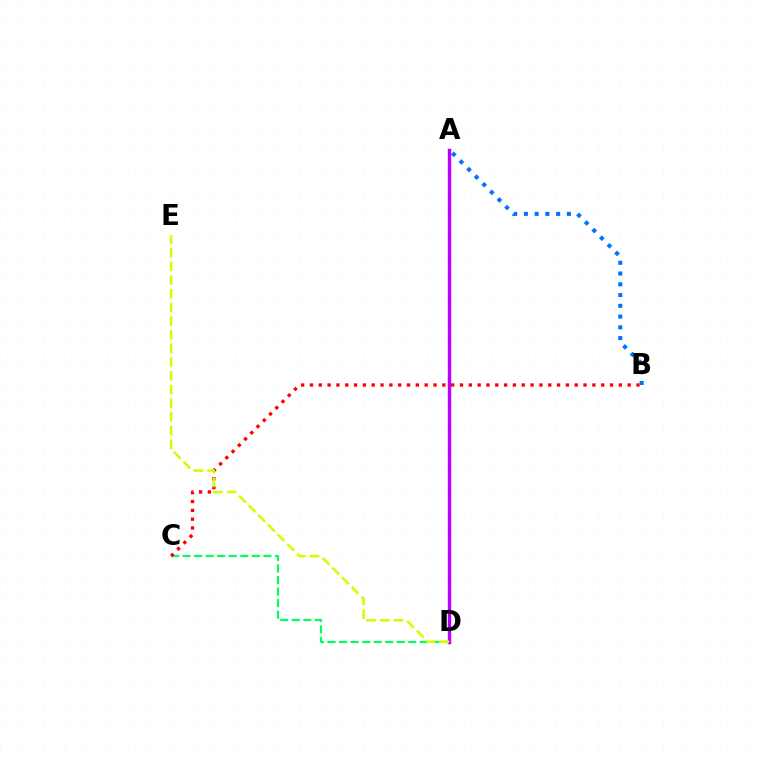{('C', 'D'): [{'color': '#00ff5c', 'line_style': 'dashed', 'thickness': 1.57}], ('B', 'C'): [{'color': '#ff0000', 'line_style': 'dotted', 'thickness': 2.4}], ('A', 'D'): [{'color': '#b900ff', 'line_style': 'solid', 'thickness': 2.45}], ('D', 'E'): [{'color': '#d1ff00', 'line_style': 'dashed', 'thickness': 1.86}], ('A', 'B'): [{'color': '#0074ff', 'line_style': 'dotted', 'thickness': 2.92}]}